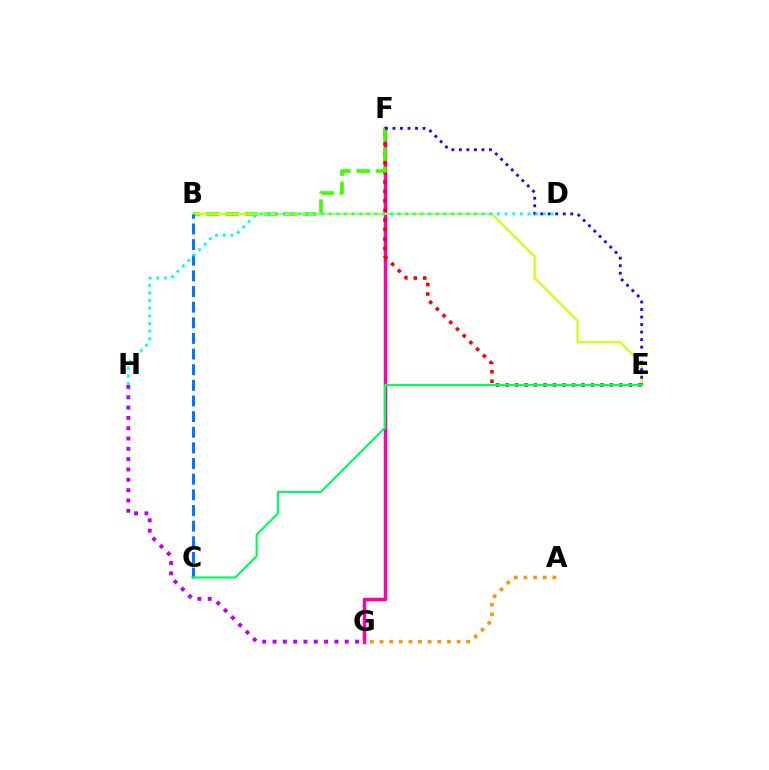{('F', 'G'): [{'color': '#ff00ac', 'line_style': 'solid', 'thickness': 2.5}], ('E', 'F'): [{'color': '#ff0000', 'line_style': 'dotted', 'thickness': 2.58}, {'color': '#2500ff', 'line_style': 'dotted', 'thickness': 2.04}], ('B', 'F'): [{'color': '#3dff00', 'line_style': 'dashed', 'thickness': 2.63}], ('B', 'E'): [{'color': '#d1ff00', 'line_style': 'solid', 'thickness': 1.52}], ('A', 'G'): [{'color': '#ff9400', 'line_style': 'dotted', 'thickness': 2.62}], ('G', 'H'): [{'color': '#b900ff', 'line_style': 'dotted', 'thickness': 2.8}], ('B', 'C'): [{'color': '#0074ff', 'line_style': 'dashed', 'thickness': 2.12}], ('C', 'E'): [{'color': '#00ff5c', 'line_style': 'solid', 'thickness': 1.57}], ('D', 'H'): [{'color': '#00fff6', 'line_style': 'dotted', 'thickness': 2.08}]}